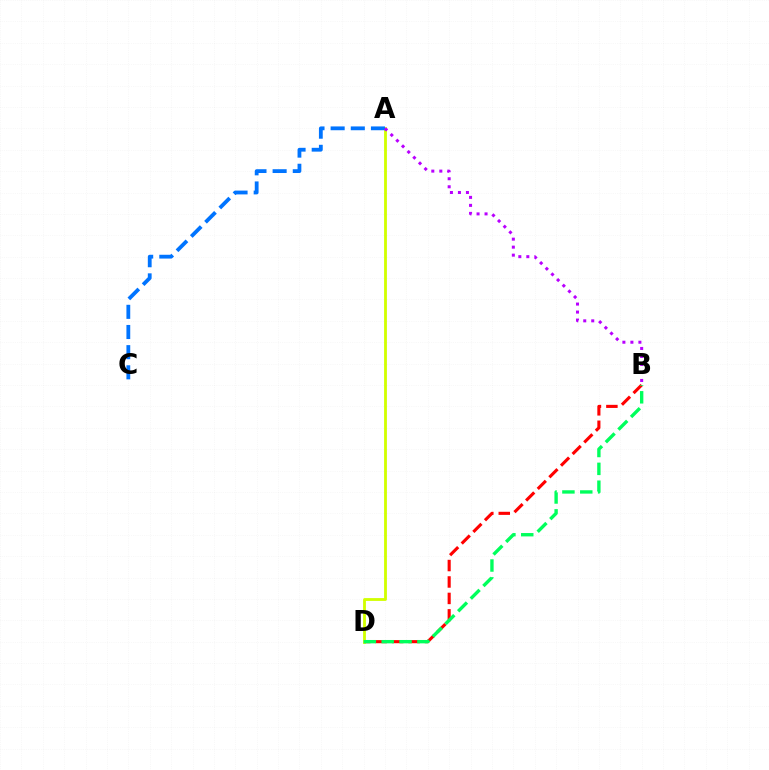{('B', 'D'): [{'color': '#ff0000', 'line_style': 'dashed', 'thickness': 2.23}, {'color': '#00ff5c', 'line_style': 'dashed', 'thickness': 2.43}], ('A', 'D'): [{'color': '#d1ff00', 'line_style': 'solid', 'thickness': 2.03}], ('A', 'C'): [{'color': '#0074ff', 'line_style': 'dashed', 'thickness': 2.74}], ('A', 'B'): [{'color': '#b900ff', 'line_style': 'dotted', 'thickness': 2.17}]}